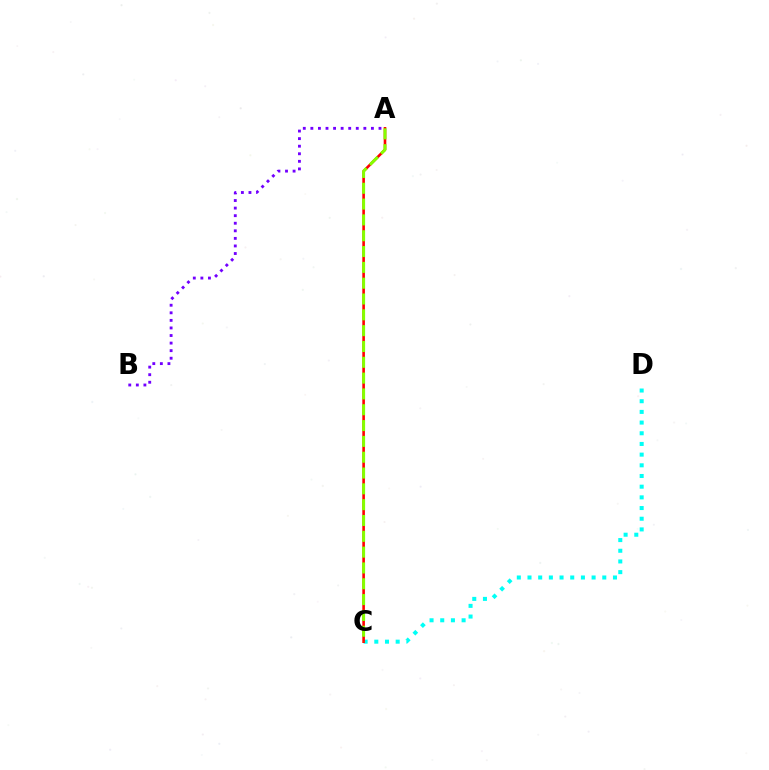{('A', 'B'): [{'color': '#7200ff', 'line_style': 'dotted', 'thickness': 2.06}], ('C', 'D'): [{'color': '#00fff6', 'line_style': 'dotted', 'thickness': 2.9}], ('A', 'C'): [{'color': '#ff0000', 'line_style': 'solid', 'thickness': 1.88}, {'color': '#84ff00', 'line_style': 'dashed', 'thickness': 2.15}]}